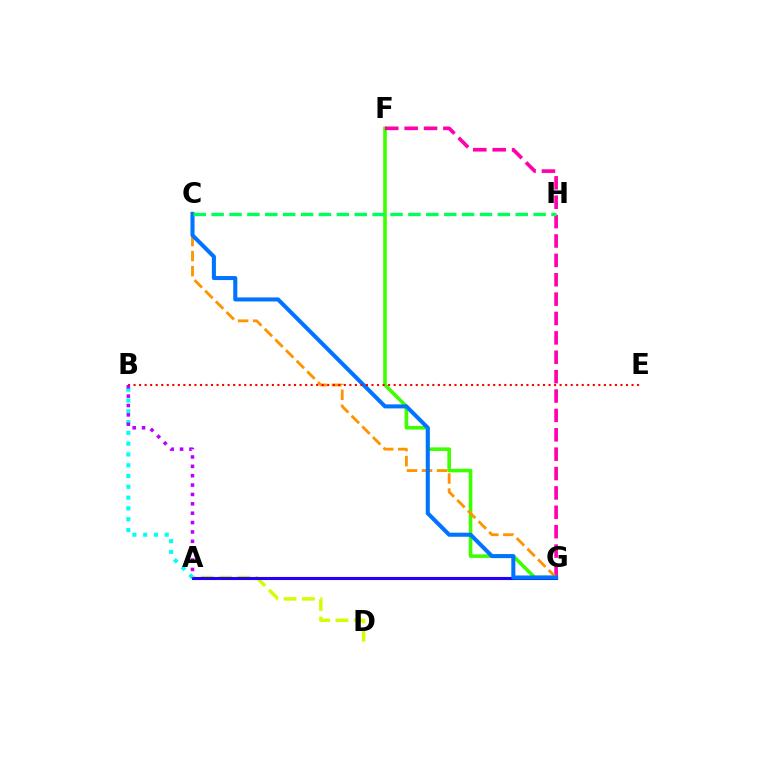{('F', 'G'): [{'color': '#3dff00', 'line_style': 'solid', 'thickness': 2.59}, {'color': '#ff00ac', 'line_style': 'dashed', 'thickness': 2.63}], ('A', 'D'): [{'color': '#d1ff00', 'line_style': 'dashed', 'thickness': 2.49}], ('C', 'G'): [{'color': '#ff9400', 'line_style': 'dashed', 'thickness': 2.05}, {'color': '#0074ff', 'line_style': 'solid', 'thickness': 2.92}], ('A', 'G'): [{'color': '#2500ff', 'line_style': 'solid', 'thickness': 2.23}], ('A', 'B'): [{'color': '#00fff6', 'line_style': 'dotted', 'thickness': 2.93}, {'color': '#b900ff', 'line_style': 'dotted', 'thickness': 2.55}], ('B', 'E'): [{'color': '#ff0000', 'line_style': 'dotted', 'thickness': 1.5}], ('C', 'H'): [{'color': '#00ff5c', 'line_style': 'dashed', 'thickness': 2.43}]}